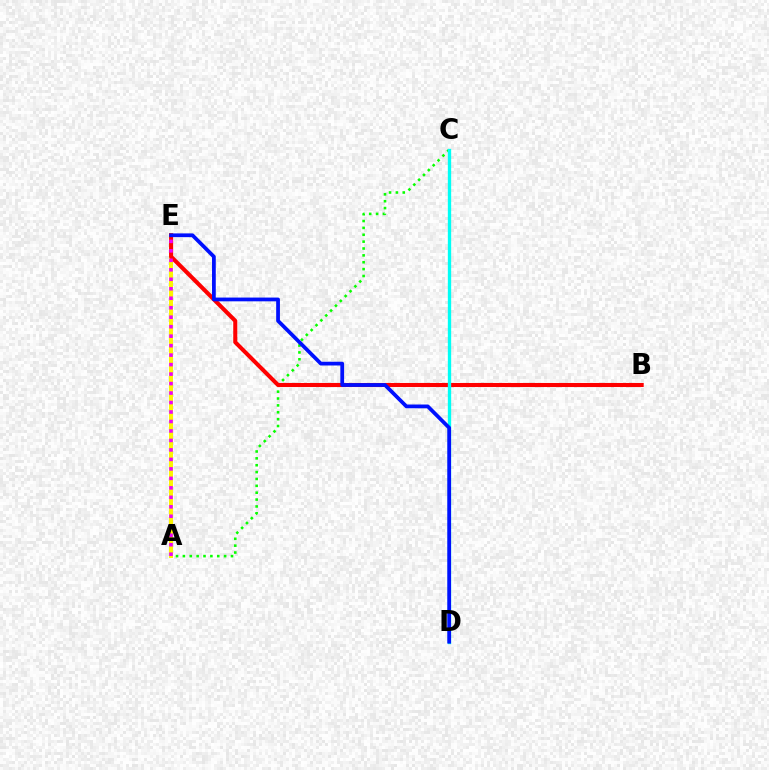{('A', 'C'): [{'color': '#08ff00', 'line_style': 'dotted', 'thickness': 1.87}], ('A', 'E'): [{'color': '#fcf500', 'line_style': 'solid', 'thickness': 2.87}, {'color': '#ee00ff', 'line_style': 'dotted', 'thickness': 2.58}], ('B', 'E'): [{'color': '#ff0000', 'line_style': 'solid', 'thickness': 2.93}], ('C', 'D'): [{'color': '#00fff6', 'line_style': 'solid', 'thickness': 2.4}], ('D', 'E'): [{'color': '#0010ff', 'line_style': 'solid', 'thickness': 2.71}]}